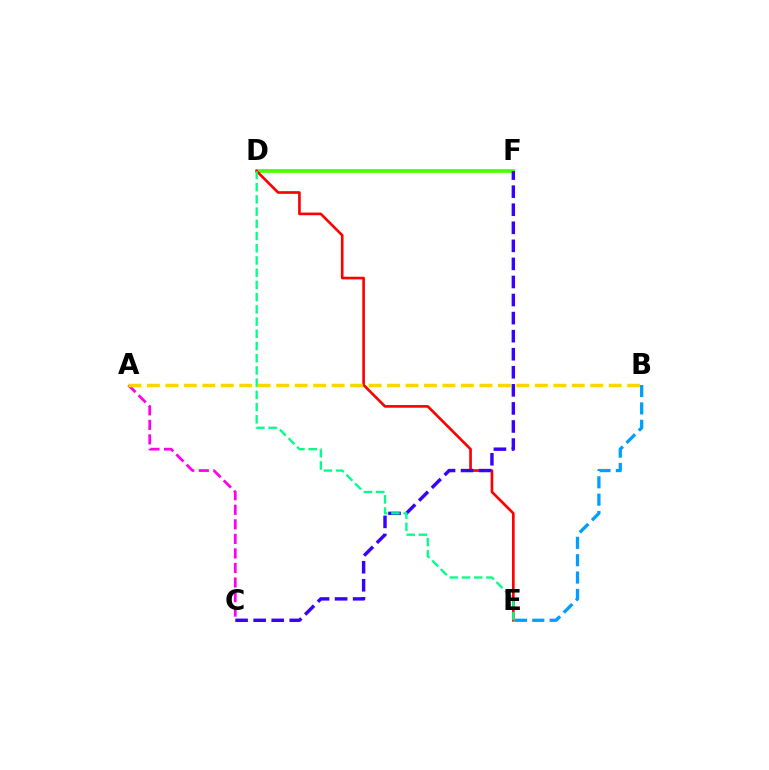{('D', 'F'): [{'color': '#4fff00', 'line_style': 'solid', 'thickness': 2.7}], ('D', 'E'): [{'color': '#ff0000', 'line_style': 'solid', 'thickness': 1.91}, {'color': '#00ff86', 'line_style': 'dashed', 'thickness': 1.66}], ('C', 'F'): [{'color': '#3700ff', 'line_style': 'dashed', 'thickness': 2.45}], ('A', 'C'): [{'color': '#ff00ed', 'line_style': 'dashed', 'thickness': 1.98}], ('A', 'B'): [{'color': '#ffd500', 'line_style': 'dashed', 'thickness': 2.51}], ('B', 'E'): [{'color': '#009eff', 'line_style': 'dashed', 'thickness': 2.36}]}